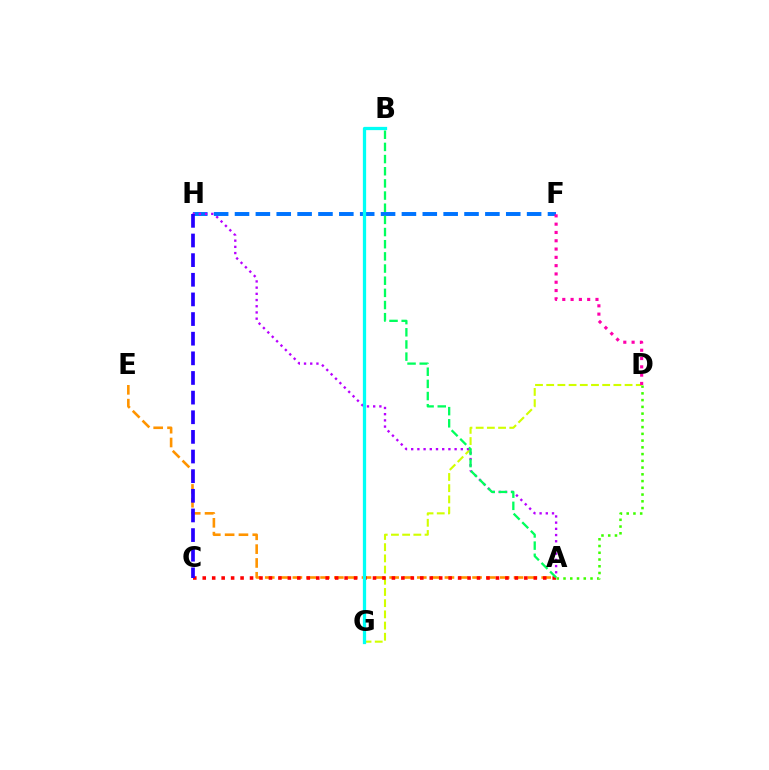{('F', 'H'): [{'color': '#0074ff', 'line_style': 'dashed', 'thickness': 2.83}], ('D', 'G'): [{'color': '#d1ff00', 'line_style': 'dashed', 'thickness': 1.52}], ('A', 'E'): [{'color': '#ff9400', 'line_style': 'dashed', 'thickness': 1.88}], ('A', 'C'): [{'color': '#ff0000', 'line_style': 'dotted', 'thickness': 2.57}], ('A', 'H'): [{'color': '#b900ff', 'line_style': 'dotted', 'thickness': 1.69}], ('B', 'G'): [{'color': '#00fff6', 'line_style': 'solid', 'thickness': 2.35}], ('A', 'D'): [{'color': '#3dff00', 'line_style': 'dotted', 'thickness': 1.83}], ('D', 'F'): [{'color': '#ff00ac', 'line_style': 'dotted', 'thickness': 2.25}], ('A', 'B'): [{'color': '#00ff5c', 'line_style': 'dashed', 'thickness': 1.65}], ('C', 'H'): [{'color': '#2500ff', 'line_style': 'dashed', 'thickness': 2.67}]}